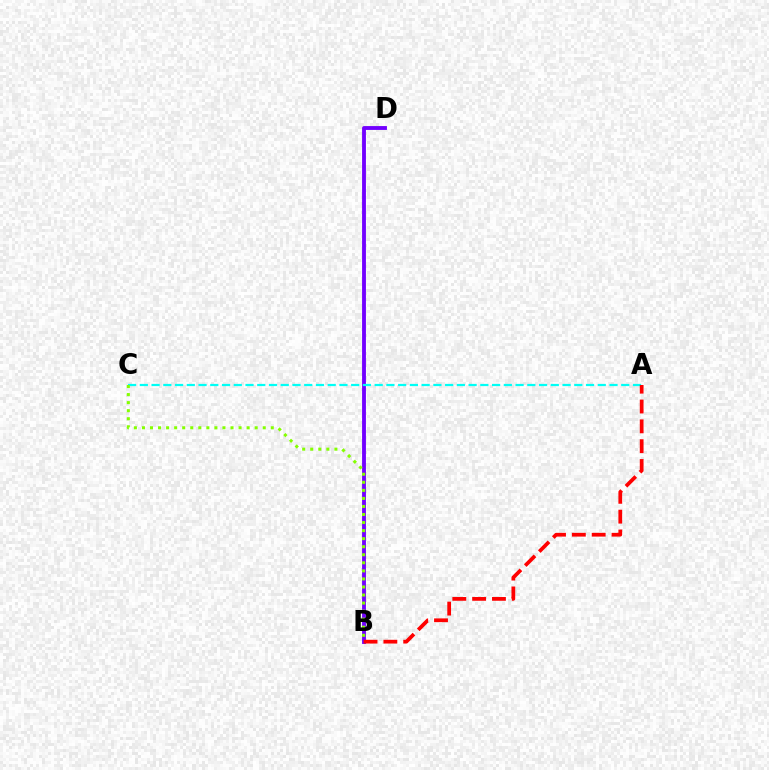{('B', 'D'): [{'color': '#7200ff', 'line_style': 'solid', 'thickness': 2.77}], ('A', 'C'): [{'color': '#00fff6', 'line_style': 'dashed', 'thickness': 1.6}], ('B', 'C'): [{'color': '#84ff00', 'line_style': 'dotted', 'thickness': 2.19}], ('A', 'B'): [{'color': '#ff0000', 'line_style': 'dashed', 'thickness': 2.69}]}